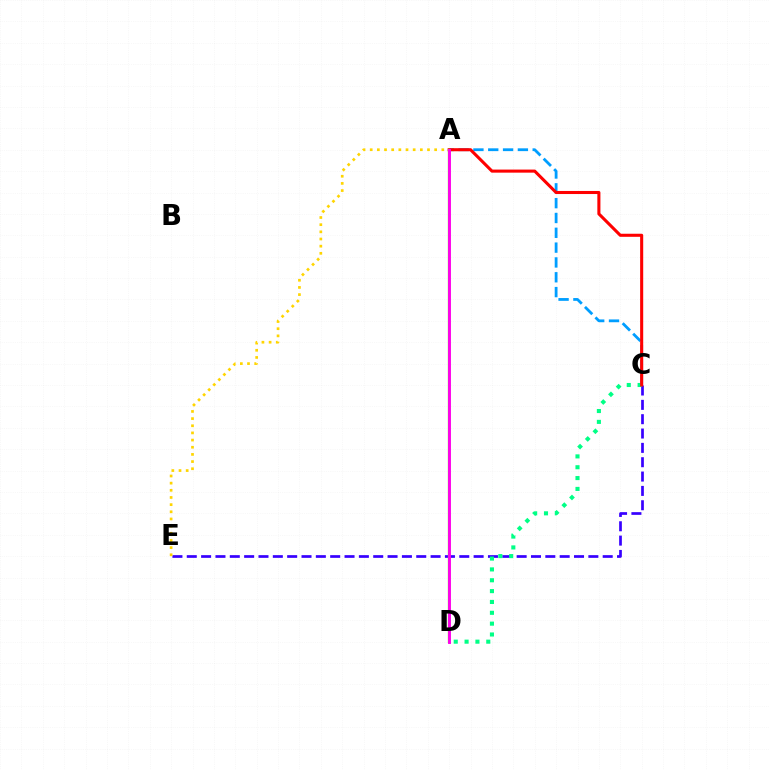{('C', 'E'): [{'color': '#3700ff', 'line_style': 'dashed', 'thickness': 1.95}], ('A', 'C'): [{'color': '#009eff', 'line_style': 'dashed', 'thickness': 2.01}, {'color': '#ff0000', 'line_style': 'solid', 'thickness': 2.21}], ('C', 'D'): [{'color': '#00ff86', 'line_style': 'dotted', 'thickness': 2.95}], ('A', 'E'): [{'color': '#ffd500', 'line_style': 'dotted', 'thickness': 1.95}], ('A', 'D'): [{'color': '#4fff00', 'line_style': 'solid', 'thickness': 1.65}, {'color': '#ff00ed', 'line_style': 'solid', 'thickness': 2.09}]}